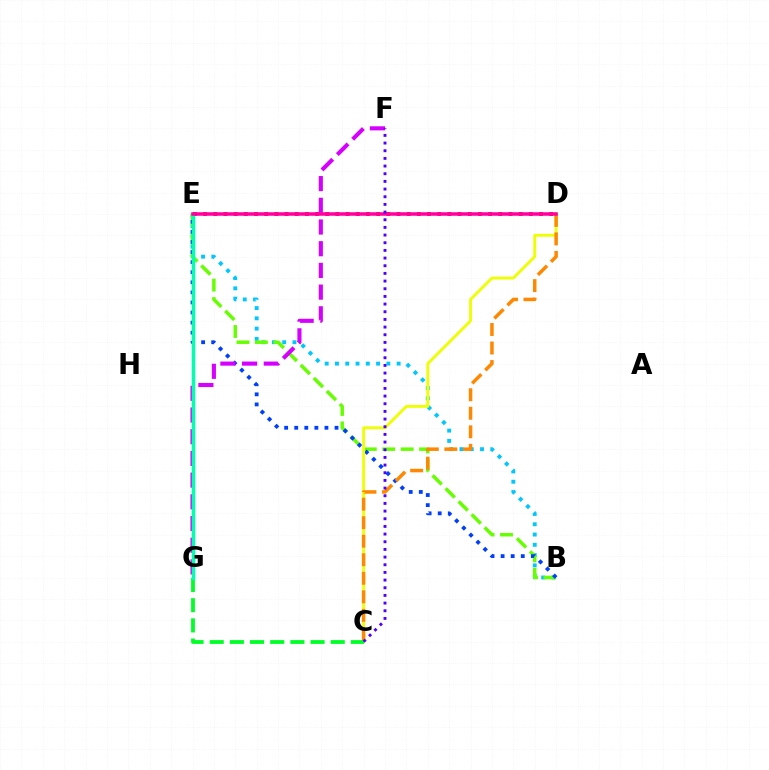{('B', 'E'): [{'color': '#00c7ff', 'line_style': 'dotted', 'thickness': 2.79}, {'color': '#66ff00', 'line_style': 'dashed', 'thickness': 2.5}, {'color': '#003fff', 'line_style': 'dotted', 'thickness': 2.74}], ('D', 'E'): [{'color': '#ff0000', 'line_style': 'dotted', 'thickness': 2.77}, {'color': '#ff00a0', 'line_style': 'solid', 'thickness': 2.53}], ('C', 'D'): [{'color': '#eeff00', 'line_style': 'solid', 'thickness': 2.05}, {'color': '#ff8800', 'line_style': 'dashed', 'thickness': 2.52}], ('C', 'G'): [{'color': '#00ff27', 'line_style': 'dashed', 'thickness': 2.74}], ('F', 'G'): [{'color': '#d600ff', 'line_style': 'dashed', 'thickness': 2.95}], ('E', 'G'): [{'color': '#00ffaf', 'line_style': 'solid', 'thickness': 2.51}], ('C', 'F'): [{'color': '#4f00ff', 'line_style': 'dotted', 'thickness': 2.08}]}